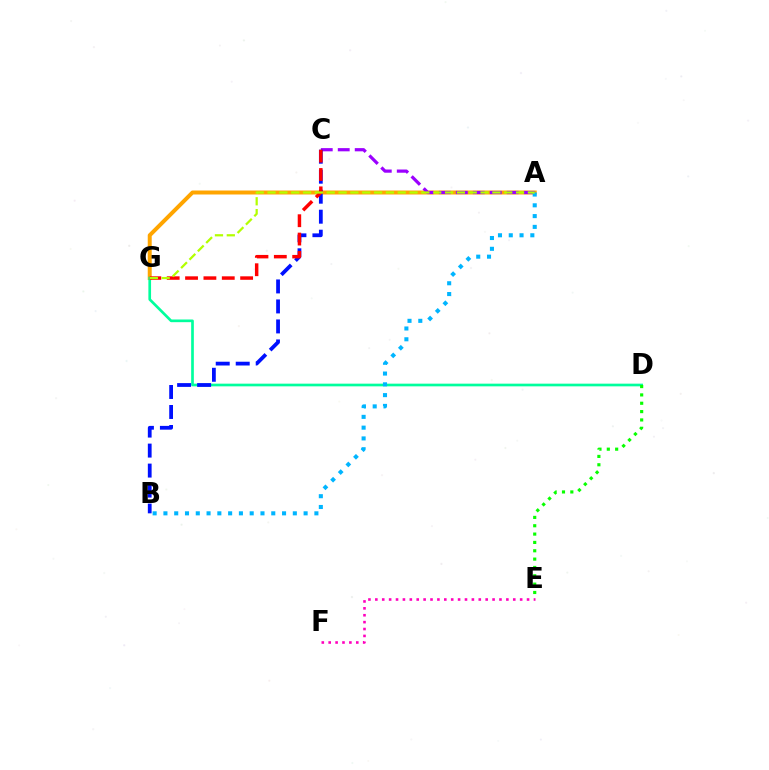{('A', 'G'): [{'color': '#ffa500', 'line_style': 'solid', 'thickness': 2.86}, {'color': '#b3ff00', 'line_style': 'dashed', 'thickness': 1.61}], ('A', 'C'): [{'color': '#9b00ff', 'line_style': 'dashed', 'thickness': 2.31}], ('D', 'G'): [{'color': '#00ff9d', 'line_style': 'solid', 'thickness': 1.93}], ('A', 'B'): [{'color': '#00b5ff', 'line_style': 'dotted', 'thickness': 2.93}], ('B', 'C'): [{'color': '#0010ff', 'line_style': 'dashed', 'thickness': 2.72}], ('C', 'G'): [{'color': '#ff0000', 'line_style': 'dashed', 'thickness': 2.49}], ('E', 'F'): [{'color': '#ff00bd', 'line_style': 'dotted', 'thickness': 1.87}], ('D', 'E'): [{'color': '#08ff00', 'line_style': 'dotted', 'thickness': 2.27}]}